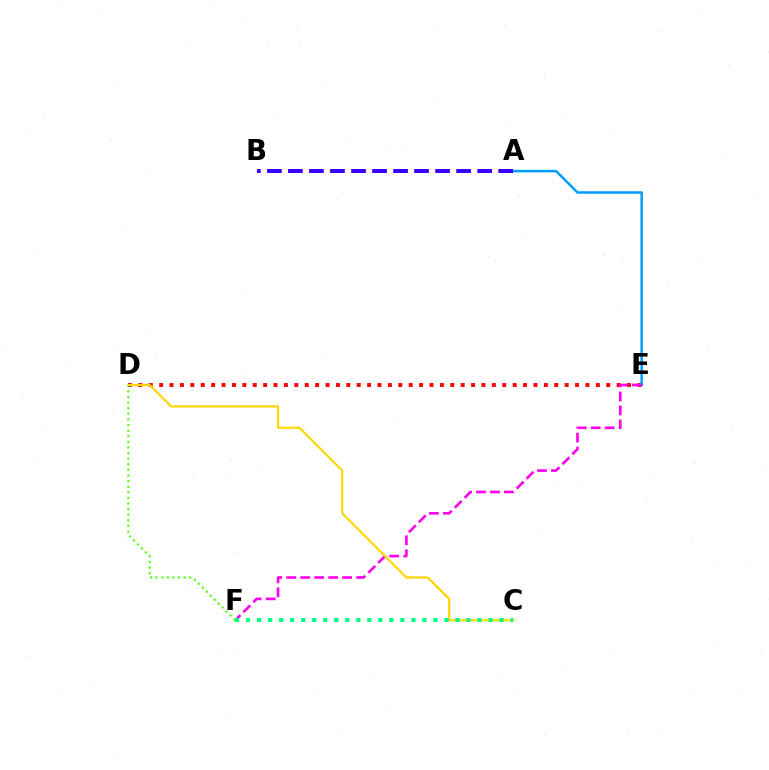{('D', 'E'): [{'color': '#ff0000', 'line_style': 'dotted', 'thickness': 2.82}], ('A', 'E'): [{'color': '#009eff', 'line_style': 'solid', 'thickness': 1.81}], ('E', 'F'): [{'color': '#ff00ed', 'line_style': 'dashed', 'thickness': 1.9}], ('A', 'B'): [{'color': '#3700ff', 'line_style': 'dashed', 'thickness': 2.86}], ('C', 'D'): [{'color': '#ffd500', 'line_style': 'solid', 'thickness': 1.55}], ('D', 'F'): [{'color': '#4fff00', 'line_style': 'dotted', 'thickness': 1.52}], ('C', 'F'): [{'color': '#00ff86', 'line_style': 'dotted', 'thickness': 2.99}]}